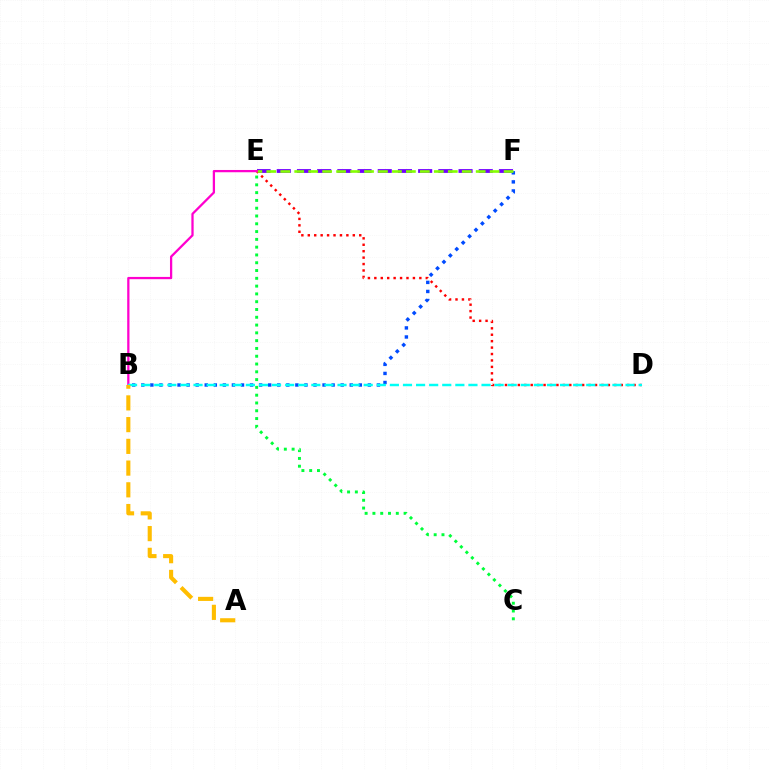{('E', 'F'): [{'color': '#7200ff', 'line_style': 'dashed', 'thickness': 2.74}, {'color': '#84ff00', 'line_style': 'dashed', 'thickness': 1.9}], ('C', 'E'): [{'color': '#00ff39', 'line_style': 'dotted', 'thickness': 2.12}], ('B', 'F'): [{'color': '#004bff', 'line_style': 'dotted', 'thickness': 2.46}], ('D', 'E'): [{'color': '#ff0000', 'line_style': 'dotted', 'thickness': 1.75}], ('B', 'E'): [{'color': '#ff00cf', 'line_style': 'solid', 'thickness': 1.63}], ('B', 'D'): [{'color': '#00fff6', 'line_style': 'dashed', 'thickness': 1.78}], ('A', 'B'): [{'color': '#ffbd00', 'line_style': 'dashed', 'thickness': 2.95}]}